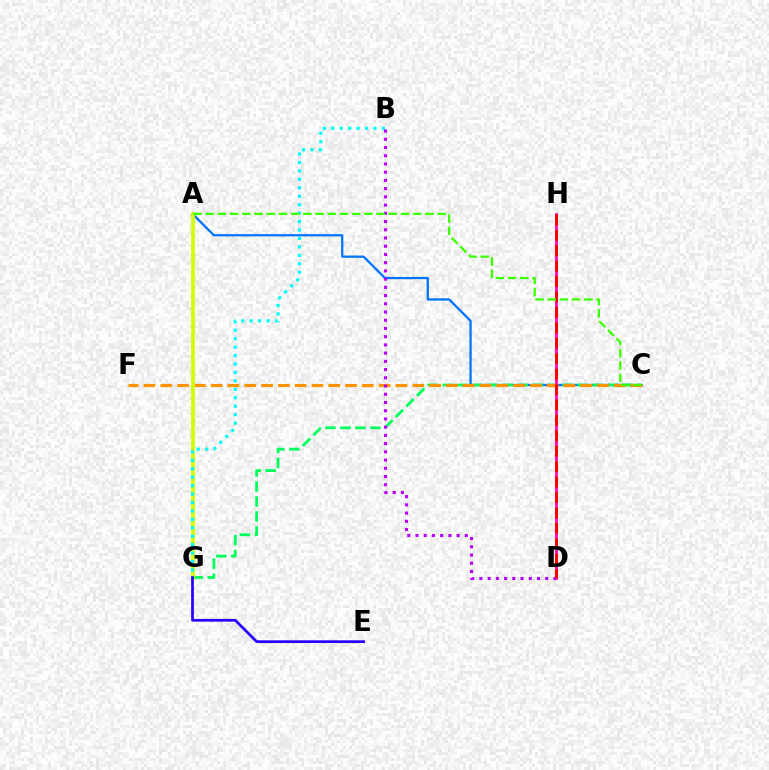{('A', 'C'): [{'color': '#0074ff', 'line_style': 'solid', 'thickness': 1.63}, {'color': '#3dff00', 'line_style': 'dashed', 'thickness': 1.66}], ('C', 'G'): [{'color': '#00ff5c', 'line_style': 'dashed', 'thickness': 2.04}], ('D', 'H'): [{'color': '#ff00ac', 'line_style': 'solid', 'thickness': 1.95}, {'color': '#ff0000', 'line_style': 'dashed', 'thickness': 2.1}], ('C', 'F'): [{'color': '#ff9400', 'line_style': 'dashed', 'thickness': 2.28}], ('A', 'G'): [{'color': '#d1ff00', 'line_style': 'solid', 'thickness': 2.68}], ('B', 'G'): [{'color': '#00fff6', 'line_style': 'dotted', 'thickness': 2.29}], ('B', 'D'): [{'color': '#b900ff', 'line_style': 'dotted', 'thickness': 2.23}], ('E', 'G'): [{'color': '#2500ff', 'line_style': 'solid', 'thickness': 1.96}]}